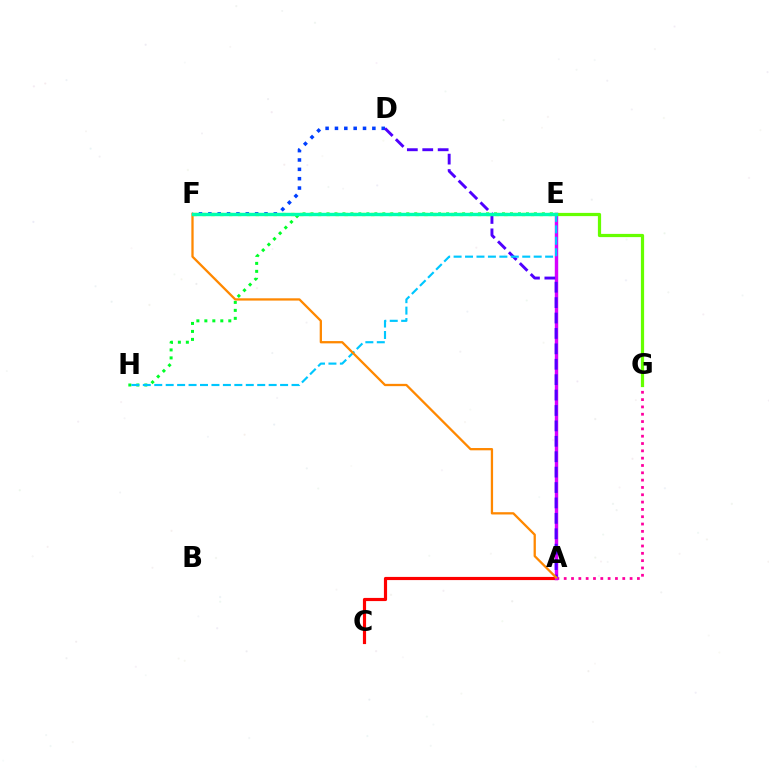{('A', 'C'): [{'color': '#ff0000', 'line_style': 'solid', 'thickness': 2.28}], ('A', 'G'): [{'color': '#ff00a0', 'line_style': 'dotted', 'thickness': 1.99}], ('E', 'H'): [{'color': '#00ff27', 'line_style': 'dotted', 'thickness': 2.17}, {'color': '#00c7ff', 'line_style': 'dashed', 'thickness': 1.55}], ('E', 'F'): [{'color': '#eeff00', 'line_style': 'dotted', 'thickness': 2.41}, {'color': '#00ffaf', 'line_style': 'solid', 'thickness': 2.44}], ('A', 'E'): [{'color': '#d600ff', 'line_style': 'solid', 'thickness': 2.46}], ('D', 'F'): [{'color': '#003fff', 'line_style': 'dotted', 'thickness': 2.54}], ('E', 'G'): [{'color': '#66ff00', 'line_style': 'solid', 'thickness': 2.32}], ('A', 'D'): [{'color': '#4f00ff', 'line_style': 'dashed', 'thickness': 2.09}], ('A', 'F'): [{'color': '#ff8800', 'line_style': 'solid', 'thickness': 1.65}]}